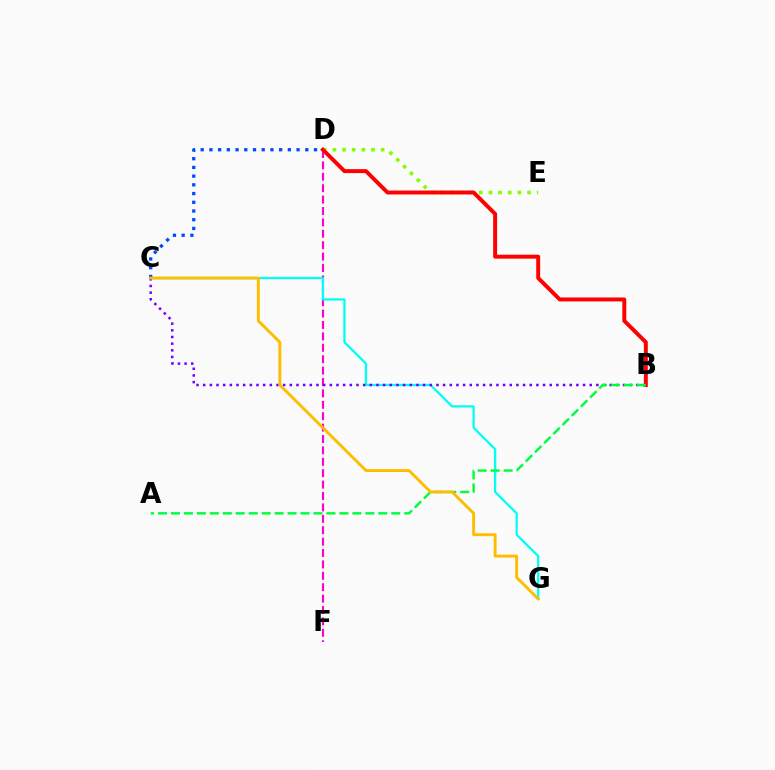{('D', 'F'): [{'color': '#ff00cf', 'line_style': 'dashed', 'thickness': 1.55}], ('C', 'G'): [{'color': '#00fff6', 'line_style': 'solid', 'thickness': 1.64}, {'color': '#ffbd00', 'line_style': 'solid', 'thickness': 2.1}], ('C', 'D'): [{'color': '#004bff', 'line_style': 'dotted', 'thickness': 2.37}], ('D', 'E'): [{'color': '#84ff00', 'line_style': 'dotted', 'thickness': 2.62}], ('B', 'D'): [{'color': '#ff0000', 'line_style': 'solid', 'thickness': 2.84}], ('B', 'C'): [{'color': '#7200ff', 'line_style': 'dotted', 'thickness': 1.81}], ('A', 'B'): [{'color': '#00ff39', 'line_style': 'dashed', 'thickness': 1.76}]}